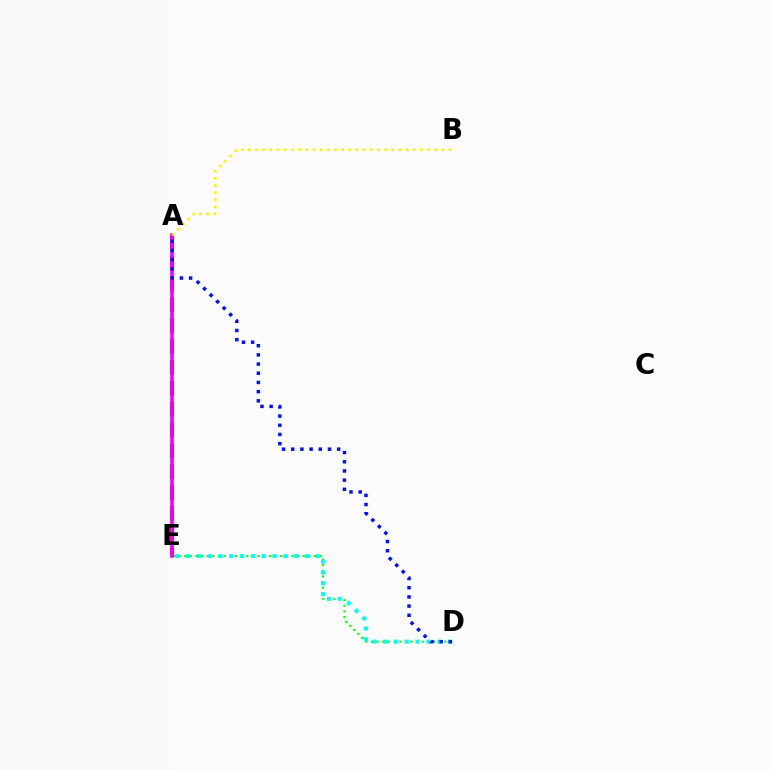{('D', 'E'): [{'color': '#08ff00', 'line_style': 'dotted', 'thickness': 1.53}, {'color': '#00fff6', 'line_style': 'dotted', 'thickness': 2.94}], ('A', 'E'): [{'color': '#ff0000', 'line_style': 'dashed', 'thickness': 2.83}, {'color': '#ee00ff', 'line_style': 'solid', 'thickness': 2.57}], ('A', 'B'): [{'color': '#fcf500', 'line_style': 'dotted', 'thickness': 1.95}], ('A', 'D'): [{'color': '#0010ff', 'line_style': 'dotted', 'thickness': 2.5}]}